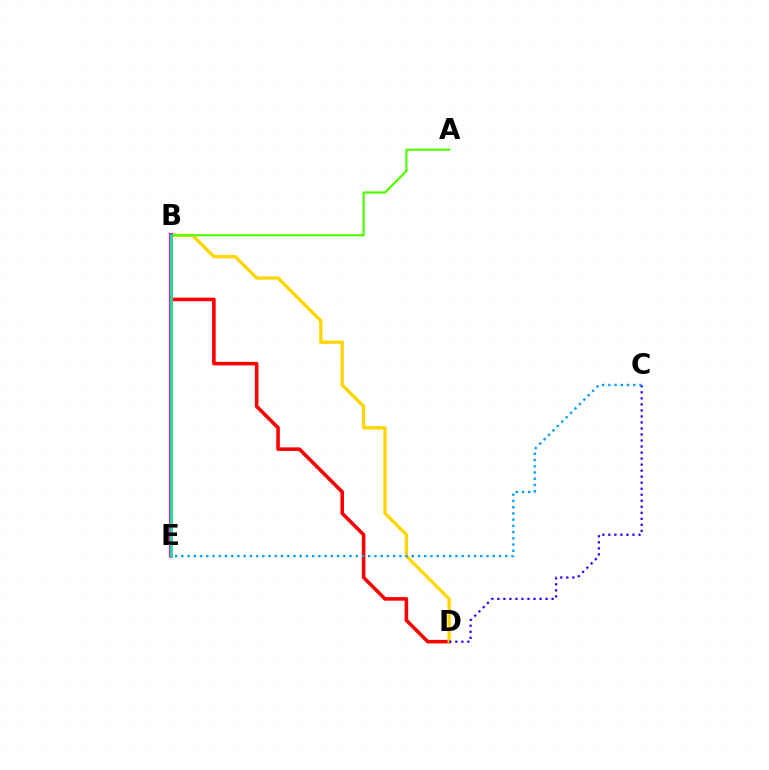{('B', 'D'): [{'color': '#ff0000', 'line_style': 'solid', 'thickness': 2.57}, {'color': '#ffd500', 'line_style': 'solid', 'thickness': 2.38}], ('C', 'D'): [{'color': '#3700ff', 'line_style': 'dotted', 'thickness': 1.64}], ('A', 'B'): [{'color': '#4fff00', 'line_style': 'solid', 'thickness': 1.58}], ('B', 'E'): [{'color': '#ff00ed', 'line_style': 'solid', 'thickness': 2.8}, {'color': '#00ff86', 'line_style': 'solid', 'thickness': 1.8}], ('C', 'E'): [{'color': '#009eff', 'line_style': 'dotted', 'thickness': 1.69}]}